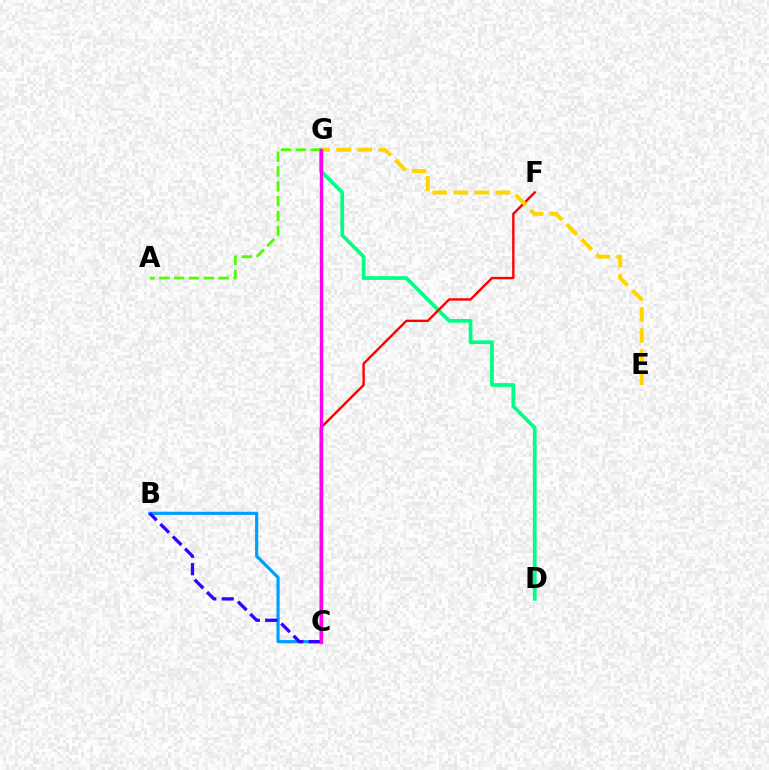{('B', 'C'): [{'color': '#009eff', 'line_style': 'solid', 'thickness': 2.29}, {'color': '#3700ff', 'line_style': 'dashed', 'thickness': 2.37}], ('A', 'G'): [{'color': '#4fff00', 'line_style': 'dashed', 'thickness': 2.02}], ('D', 'G'): [{'color': '#00ff86', 'line_style': 'solid', 'thickness': 2.68}], ('C', 'F'): [{'color': '#ff0000', 'line_style': 'solid', 'thickness': 1.72}], ('E', 'G'): [{'color': '#ffd500', 'line_style': 'dashed', 'thickness': 2.86}], ('C', 'G'): [{'color': '#ff00ed', 'line_style': 'solid', 'thickness': 2.39}]}